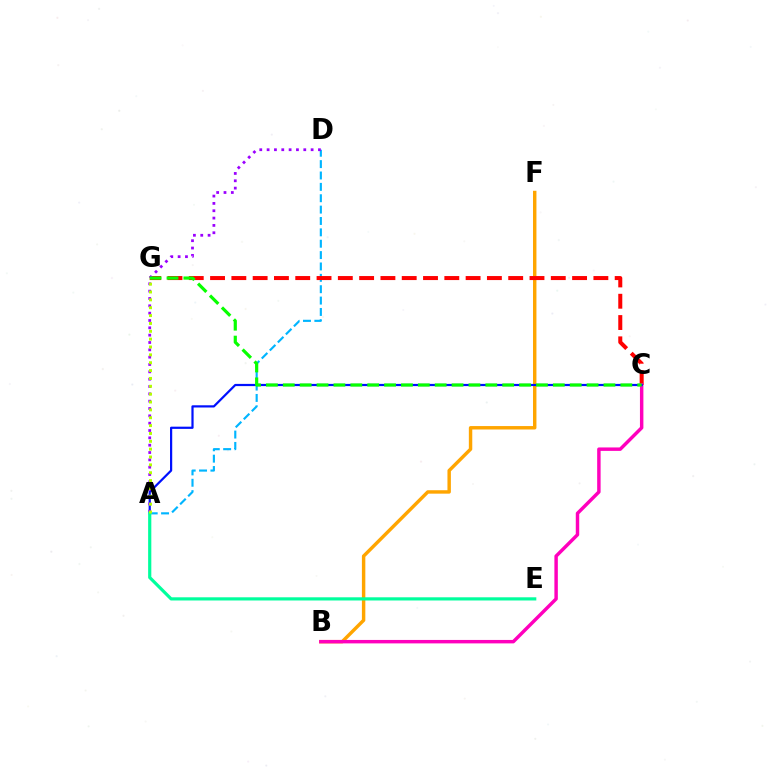{('A', 'D'): [{'color': '#00b5ff', 'line_style': 'dashed', 'thickness': 1.54}, {'color': '#9b00ff', 'line_style': 'dotted', 'thickness': 1.99}], ('B', 'F'): [{'color': '#ffa500', 'line_style': 'solid', 'thickness': 2.47}], ('C', 'G'): [{'color': '#ff0000', 'line_style': 'dashed', 'thickness': 2.89}, {'color': '#08ff00', 'line_style': 'dashed', 'thickness': 2.29}], ('B', 'C'): [{'color': '#ff00bd', 'line_style': 'solid', 'thickness': 2.48}], ('A', 'C'): [{'color': '#0010ff', 'line_style': 'solid', 'thickness': 1.59}], ('A', 'E'): [{'color': '#00ff9d', 'line_style': 'solid', 'thickness': 2.3}], ('A', 'G'): [{'color': '#b3ff00', 'line_style': 'dotted', 'thickness': 2.14}]}